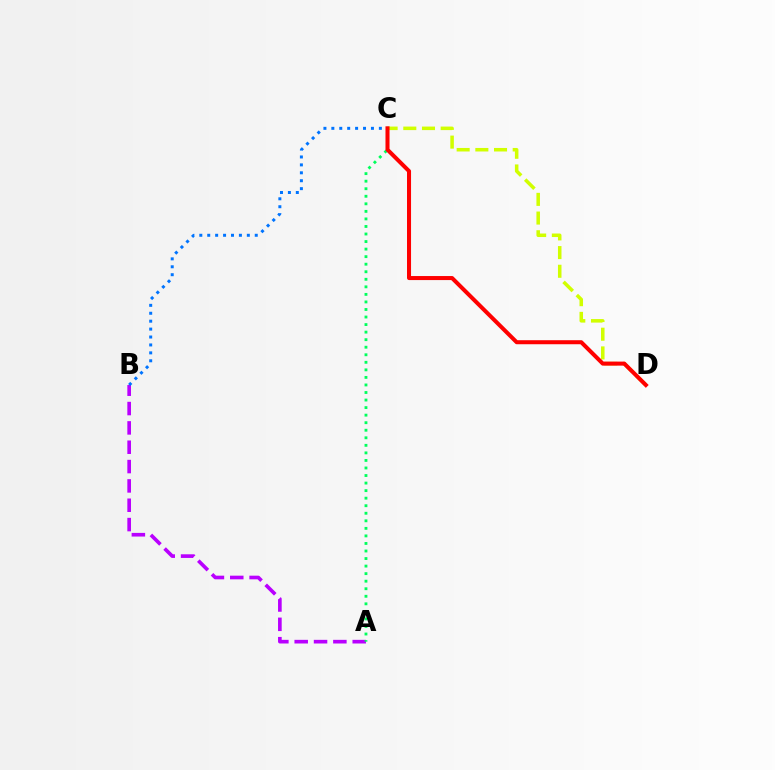{('A', 'B'): [{'color': '#b900ff', 'line_style': 'dashed', 'thickness': 2.63}], ('B', 'C'): [{'color': '#0074ff', 'line_style': 'dotted', 'thickness': 2.15}], ('C', 'D'): [{'color': '#d1ff00', 'line_style': 'dashed', 'thickness': 2.54}, {'color': '#ff0000', 'line_style': 'solid', 'thickness': 2.9}], ('A', 'C'): [{'color': '#00ff5c', 'line_style': 'dotted', 'thickness': 2.05}]}